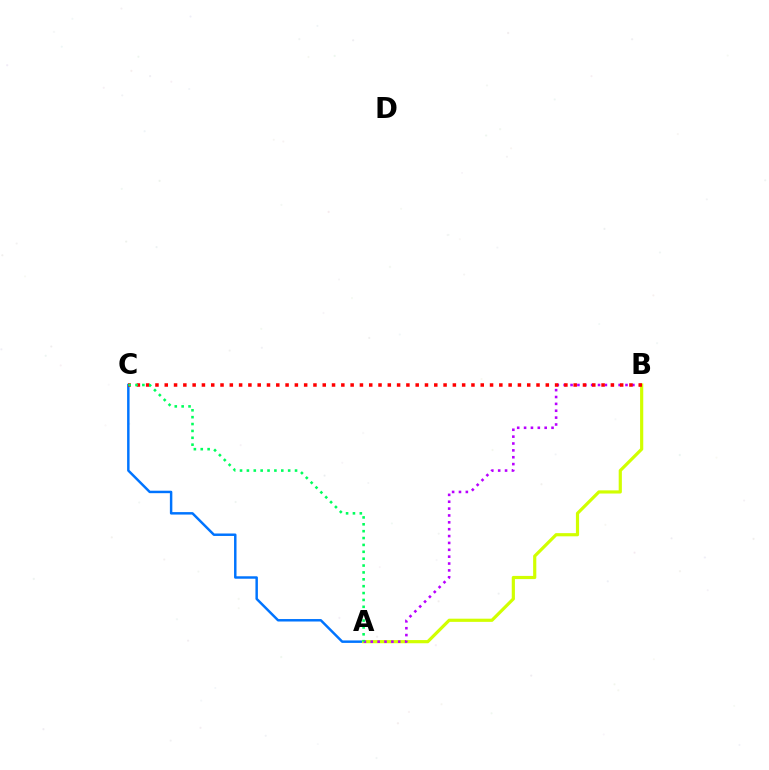{('A', 'C'): [{'color': '#0074ff', 'line_style': 'solid', 'thickness': 1.77}, {'color': '#00ff5c', 'line_style': 'dotted', 'thickness': 1.87}], ('A', 'B'): [{'color': '#d1ff00', 'line_style': 'solid', 'thickness': 2.29}, {'color': '#b900ff', 'line_style': 'dotted', 'thickness': 1.87}], ('B', 'C'): [{'color': '#ff0000', 'line_style': 'dotted', 'thickness': 2.53}]}